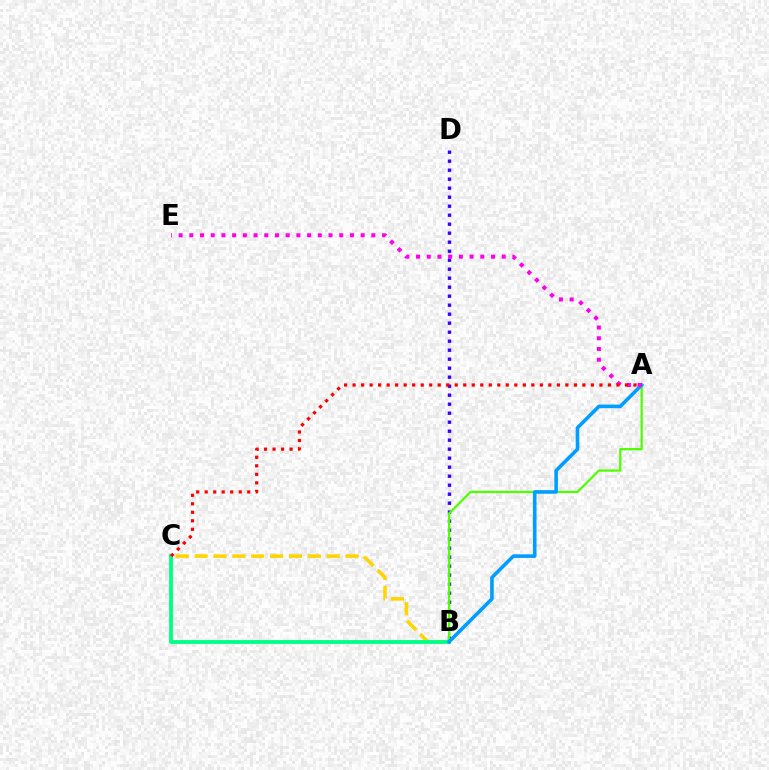{('B', 'D'): [{'color': '#3700ff', 'line_style': 'dotted', 'thickness': 2.45}], ('A', 'B'): [{'color': '#4fff00', 'line_style': 'solid', 'thickness': 1.62}, {'color': '#009eff', 'line_style': 'solid', 'thickness': 2.59}], ('B', 'C'): [{'color': '#ffd500', 'line_style': 'dashed', 'thickness': 2.56}, {'color': '#00ff86', 'line_style': 'solid', 'thickness': 2.75}], ('A', 'E'): [{'color': '#ff00ed', 'line_style': 'dotted', 'thickness': 2.91}], ('A', 'C'): [{'color': '#ff0000', 'line_style': 'dotted', 'thickness': 2.31}]}